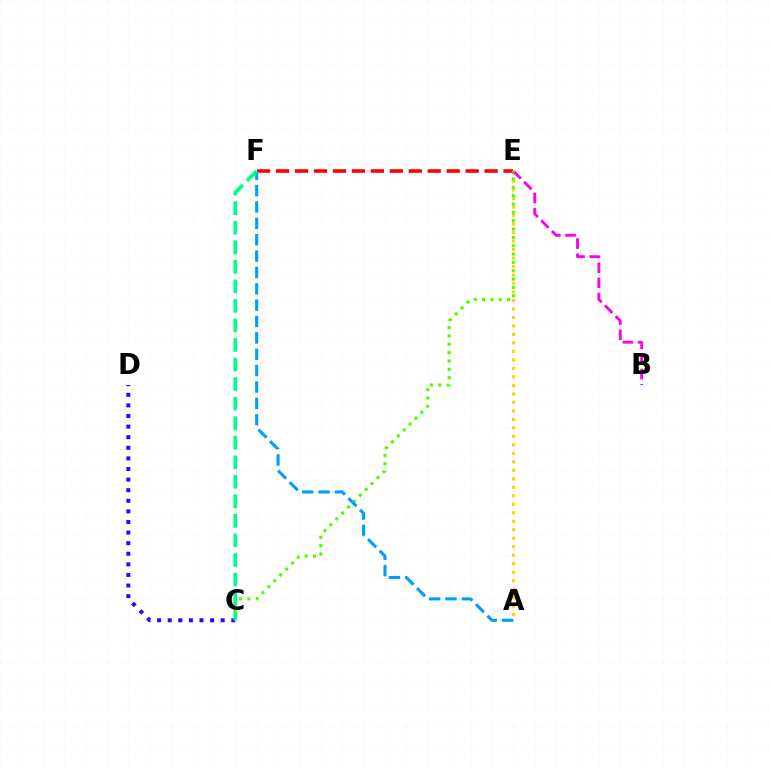{('A', 'E'): [{'color': '#ffd500', 'line_style': 'dotted', 'thickness': 2.31}], ('C', 'D'): [{'color': '#3700ff', 'line_style': 'dotted', 'thickness': 2.88}], ('B', 'E'): [{'color': '#ff00ed', 'line_style': 'dashed', 'thickness': 2.06}], ('E', 'F'): [{'color': '#ff0000', 'line_style': 'dashed', 'thickness': 2.58}], ('C', 'E'): [{'color': '#4fff00', 'line_style': 'dotted', 'thickness': 2.27}], ('A', 'F'): [{'color': '#009eff', 'line_style': 'dashed', 'thickness': 2.22}], ('C', 'F'): [{'color': '#00ff86', 'line_style': 'dashed', 'thickness': 2.66}]}